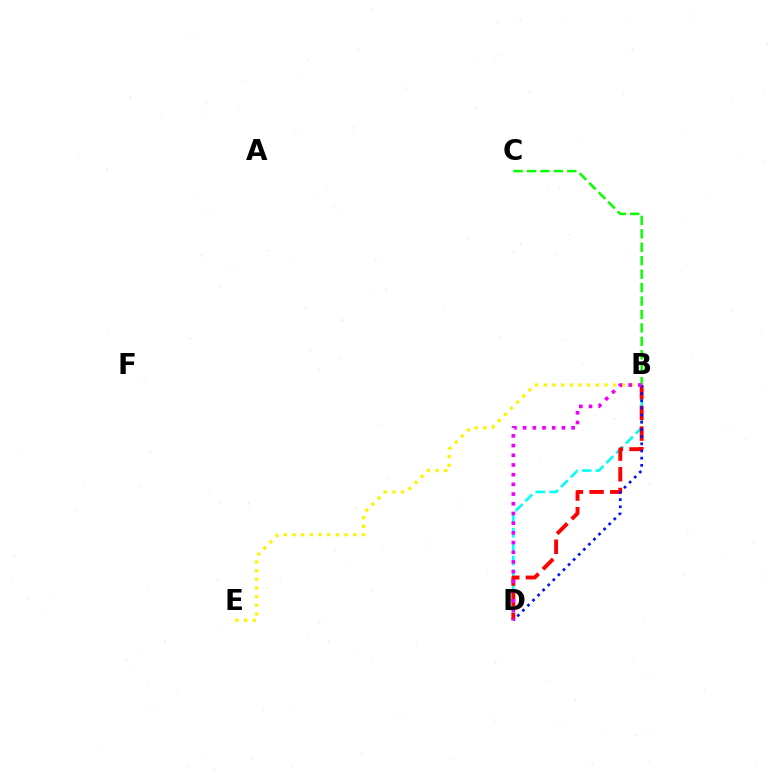{('B', 'D'): [{'color': '#00fff6', 'line_style': 'dashed', 'thickness': 1.88}, {'color': '#ff0000', 'line_style': 'dashed', 'thickness': 2.81}, {'color': '#0010ff', 'line_style': 'dotted', 'thickness': 1.95}, {'color': '#ee00ff', 'line_style': 'dotted', 'thickness': 2.63}], ('B', 'C'): [{'color': '#08ff00', 'line_style': 'dashed', 'thickness': 1.83}], ('B', 'E'): [{'color': '#fcf500', 'line_style': 'dotted', 'thickness': 2.36}]}